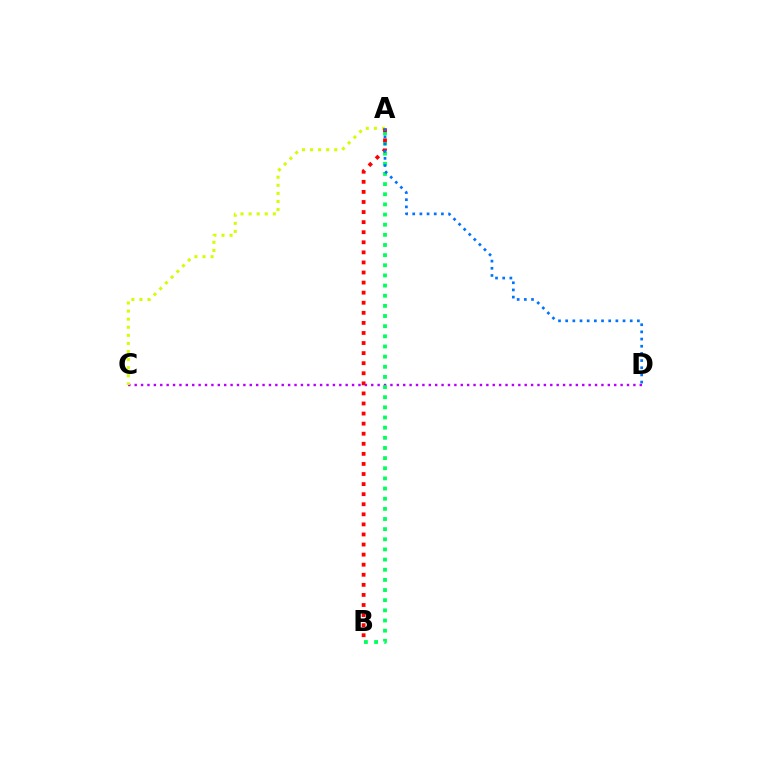{('C', 'D'): [{'color': '#b900ff', 'line_style': 'dotted', 'thickness': 1.74}], ('A', 'C'): [{'color': '#d1ff00', 'line_style': 'dotted', 'thickness': 2.19}], ('A', 'B'): [{'color': '#00ff5c', 'line_style': 'dotted', 'thickness': 2.76}, {'color': '#ff0000', 'line_style': 'dotted', 'thickness': 2.74}], ('A', 'D'): [{'color': '#0074ff', 'line_style': 'dotted', 'thickness': 1.95}]}